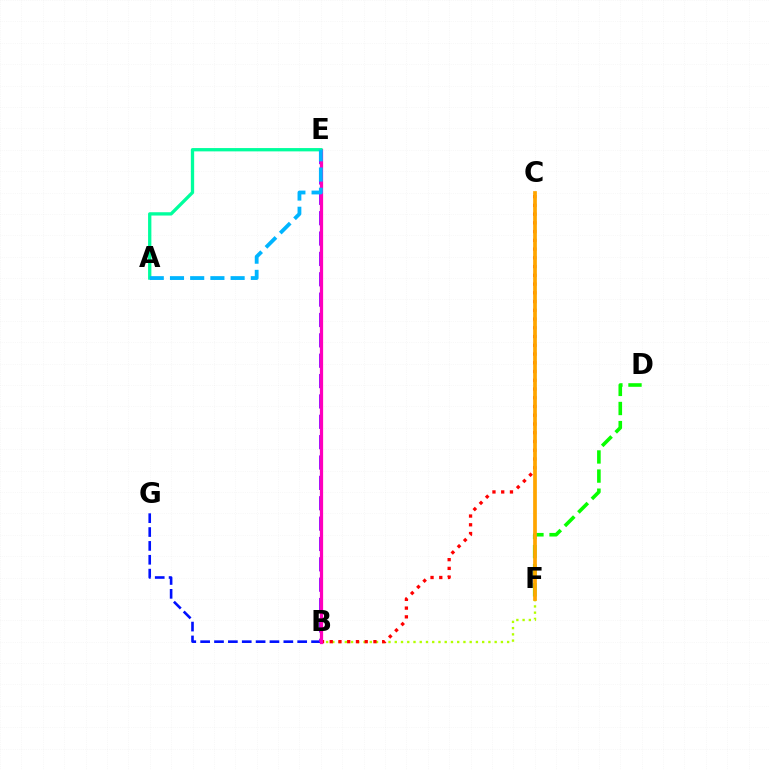{('D', 'F'): [{'color': '#08ff00', 'line_style': 'dashed', 'thickness': 2.6}], ('B', 'G'): [{'color': '#0010ff', 'line_style': 'dashed', 'thickness': 1.88}], ('B', 'E'): [{'color': '#9b00ff', 'line_style': 'dashed', 'thickness': 2.77}, {'color': '#ff00bd', 'line_style': 'solid', 'thickness': 2.33}], ('B', 'F'): [{'color': '#b3ff00', 'line_style': 'dotted', 'thickness': 1.7}], ('B', 'C'): [{'color': '#ff0000', 'line_style': 'dotted', 'thickness': 2.38}], ('A', 'E'): [{'color': '#00ff9d', 'line_style': 'solid', 'thickness': 2.38}, {'color': '#00b5ff', 'line_style': 'dashed', 'thickness': 2.75}], ('C', 'F'): [{'color': '#ffa500', 'line_style': 'solid', 'thickness': 2.68}]}